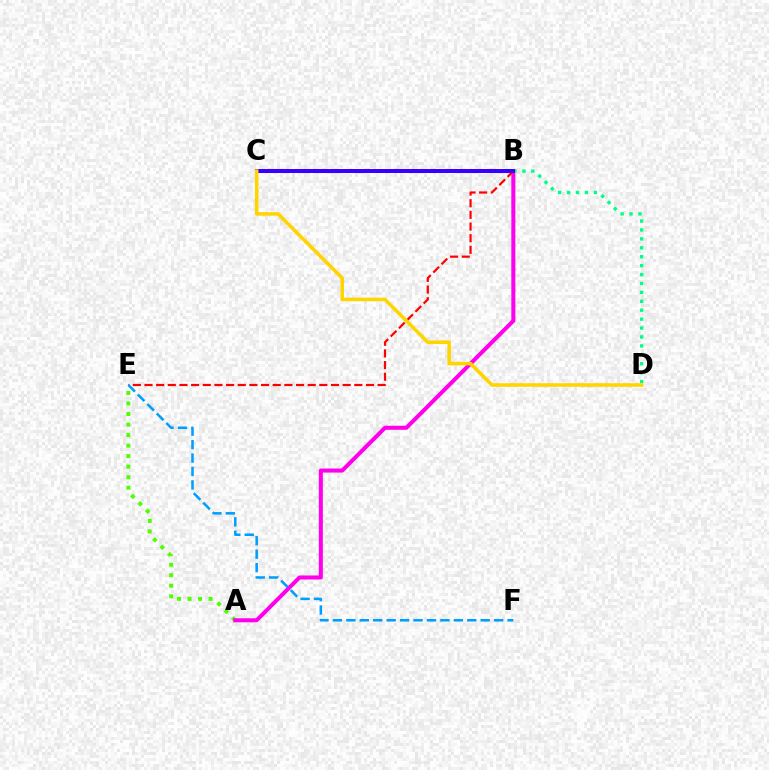{('A', 'E'): [{'color': '#4fff00', 'line_style': 'dotted', 'thickness': 2.86}], ('A', 'B'): [{'color': '#ff00ed', 'line_style': 'solid', 'thickness': 2.9}], ('B', 'E'): [{'color': '#ff0000', 'line_style': 'dashed', 'thickness': 1.58}], ('B', 'D'): [{'color': '#00ff86', 'line_style': 'dotted', 'thickness': 2.42}], ('E', 'F'): [{'color': '#009eff', 'line_style': 'dashed', 'thickness': 1.82}], ('B', 'C'): [{'color': '#3700ff', 'line_style': 'solid', 'thickness': 2.87}], ('C', 'D'): [{'color': '#ffd500', 'line_style': 'solid', 'thickness': 2.57}]}